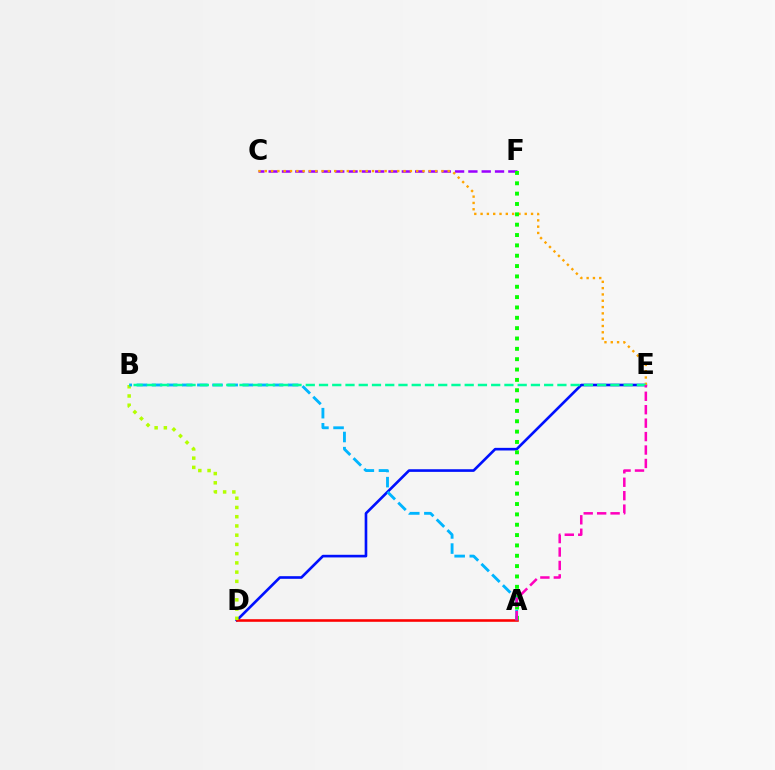{('C', 'F'): [{'color': '#9b00ff', 'line_style': 'dashed', 'thickness': 1.81}], ('D', 'E'): [{'color': '#0010ff', 'line_style': 'solid', 'thickness': 1.9}], ('A', 'D'): [{'color': '#ff0000', 'line_style': 'solid', 'thickness': 1.86}], ('B', 'D'): [{'color': '#b3ff00', 'line_style': 'dotted', 'thickness': 2.51}], ('C', 'E'): [{'color': '#ffa500', 'line_style': 'dotted', 'thickness': 1.71}], ('A', 'F'): [{'color': '#08ff00', 'line_style': 'dotted', 'thickness': 2.81}], ('A', 'B'): [{'color': '#00b5ff', 'line_style': 'dashed', 'thickness': 2.05}], ('B', 'E'): [{'color': '#00ff9d', 'line_style': 'dashed', 'thickness': 1.8}], ('A', 'E'): [{'color': '#ff00bd', 'line_style': 'dashed', 'thickness': 1.83}]}